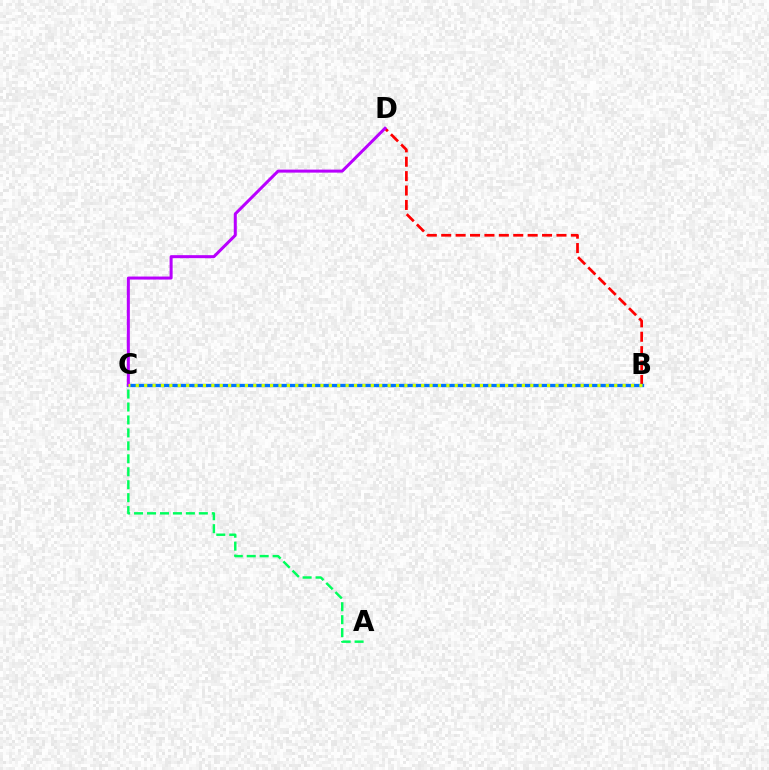{('B', 'D'): [{'color': '#ff0000', 'line_style': 'dashed', 'thickness': 1.96}], ('B', 'C'): [{'color': '#0074ff', 'line_style': 'solid', 'thickness': 2.38}, {'color': '#d1ff00', 'line_style': 'dotted', 'thickness': 2.28}], ('A', 'C'): [{'color': '#00ff5c', 'line_style': 'dashed', 'thickness': 1.76}], ('C', 'D'): [{'color': '#b900ff', 'line_style': 'solid', 'thickness': 2.17}]}